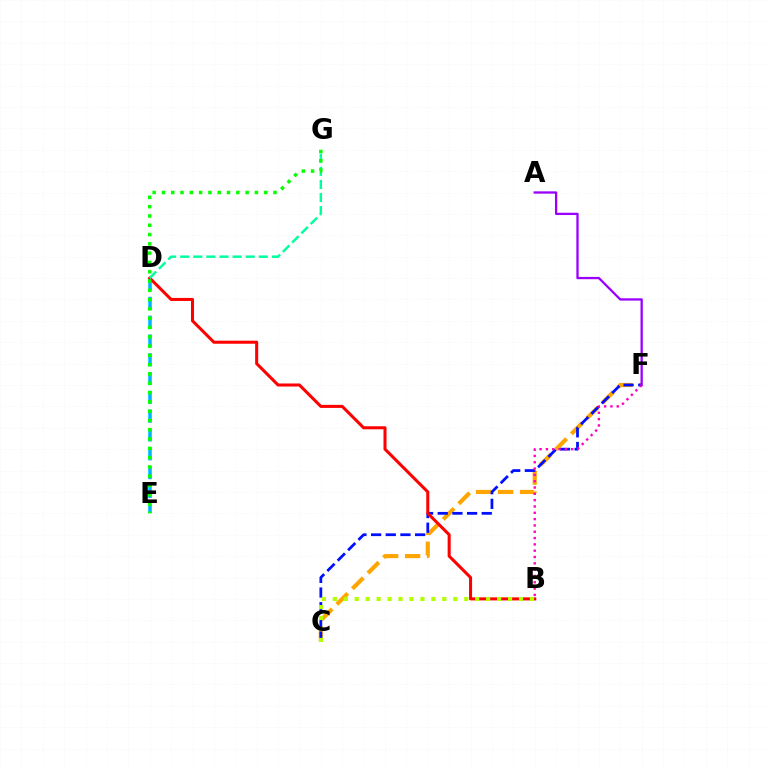{('C', 'F'): [{'color': '#ffa500', 'line_style': 'dashed', 'thickness': 2.99}, {'color': '#0010ff', 'line_style': 'dashed', 'thickness': 1.99}], ('B', 'F'): [{'color': '#ff00bd', 'line_style': 'dotted', 'thickness': 1.72}], ('D', 'E'): [{'color': '#00b5ff', 'line_style': 'dashed', 'thickness': 2.55}], ('B', 'D'): [{'color': '#ff0000', 'line_style': 'solid', 'thickness': 2.19}], ('D', 'G'): [{'color': '#00ff9d', 'line_style': 'dashed', 'thickness': 1.78}], ('A', 'F'): [{'color': '#9b00ff', 'line_style': 'solid', 'thickness': 1.66}], ('B', 'C'): [{'color': '#b3ff00', 'line_style': 'dotted', 'thickness': 2.98}], ('E', 'G'): [{'color': '#08ff00', 'line_style': 'dotted', 'thickness': 2.53}]}